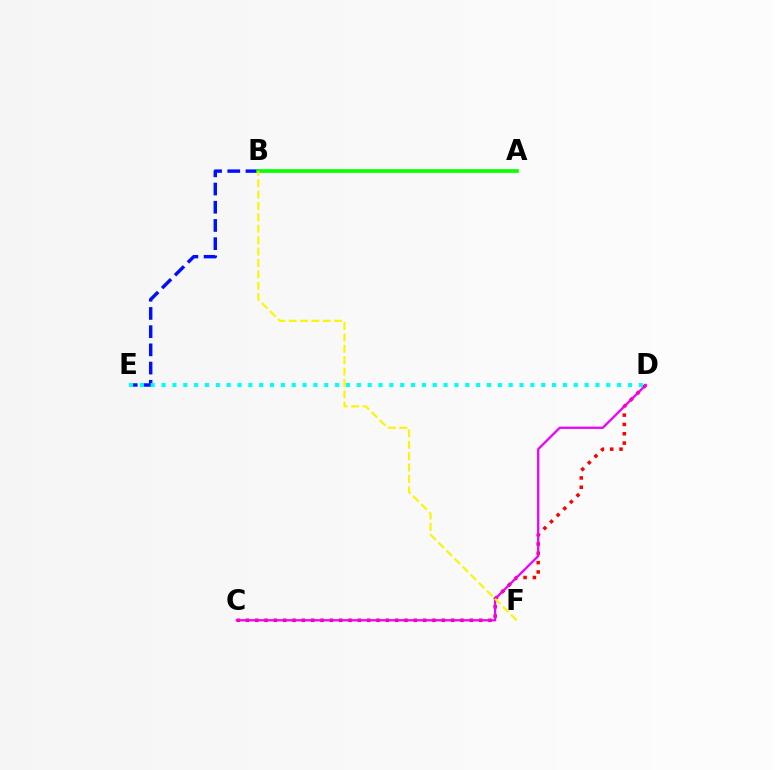{('C', 'D'): [{'color': '#ff0000', 'line_style': 'dotted', 'thickness': 2.53}, {'color': '#ee00ff', 'line_style': 'solid', 'thickness': 1.64}], ('B', 'E'): [{'color': '#0010ff', 'line_style': 'dashed', 'thickness': 2.47}], ('A', 'B'): [{'color': '#08ff00', 'line_style': 'solid', 'thickness': 2.64}], ('D', 'E'): [{'color': '#00fff6', 'line_style': 'dotted', 'thickness': 2.95}], ('B', 'F'): [{'color': '#fcf500', 'line_style': 'dashed', 'thickness': 1.55}]}